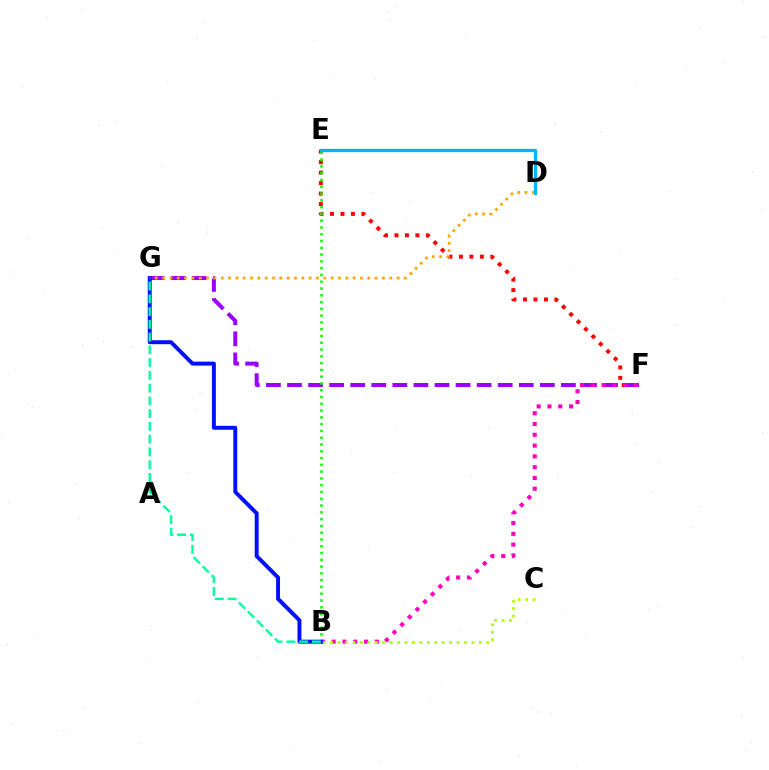{('E', 'F'): [{'color': '#ff0000', 'line_style': 'dotted', 'thickness': 2.85}], ('F', 'G'): [{'color': '#9b00ff', 'line_style': 'dashed', 'thickness': 2.86}], ('B', 'E'): [{'color': '#08ff00', 'line_style': 'dotted', 'thickness': 1.84}], ('B', 'F'): [{'color': '#ff00bd', 'line_style': 'dotted', 'thickness': 2.93}], ('B', 'C'): [{'color': '#b3ff00', 'line_style': 'dotted', 'thickness': 2.02}], ('B', 'G'): [{'color': '#0010ff', 'line_style': 'solid', 'thickness': 2.84}, {'color': '#00ff9d', 'line_style': 'dashed', 'thickness': 1.73}], ('D', 'G'): [{'color': '#ffa500', 'line_style': 'dotted', 'thickness': 1.99}], ('D', 'E'): [{'color': '#00b5ff', 'line_style': 'solid', 'thickness': 2.38}]}